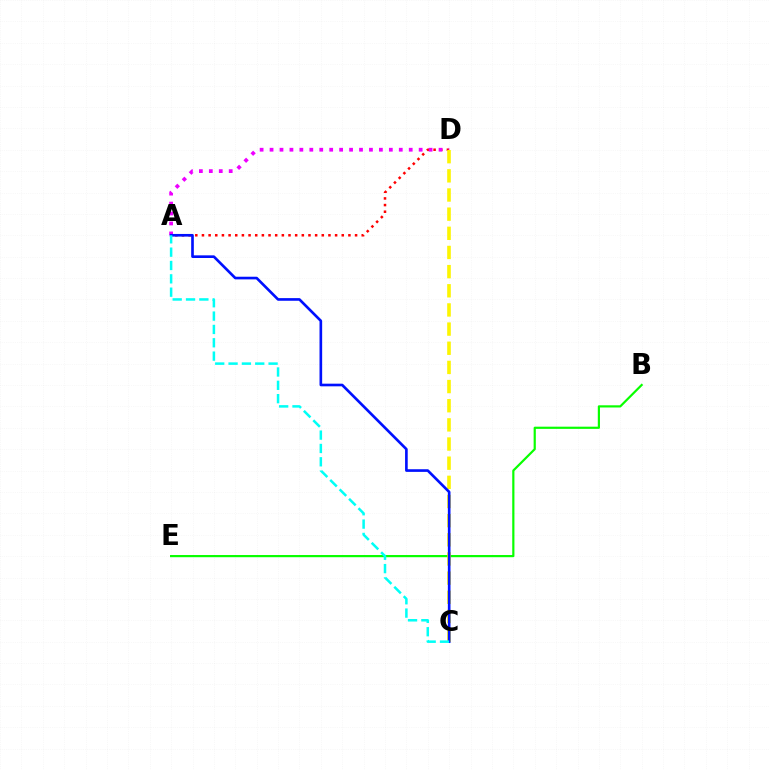{('A', 'D'): [{'color': '#ff0000', 'line_style': 'dotted', 'thickness': 1.81}, {'color': '#ee00ff', 'line_style': 'dotted', 'thickness': 2.7}], ('B', 'E'): [{'color': '#08ff00', 'line_style': 'solid', 'thickness': 1.58}], ('C', 'D'): [{'color': '#fcf500', 'line_style': 'dashed', 'thickness': 2.6}], ('A', 'C'): [{'color': '#0010ff', 'line_style': 'solid', 'thickness': 1.91}, {'color': '#00fff6', 'line_style': 'dashed', 'thickness': 1.81}]}